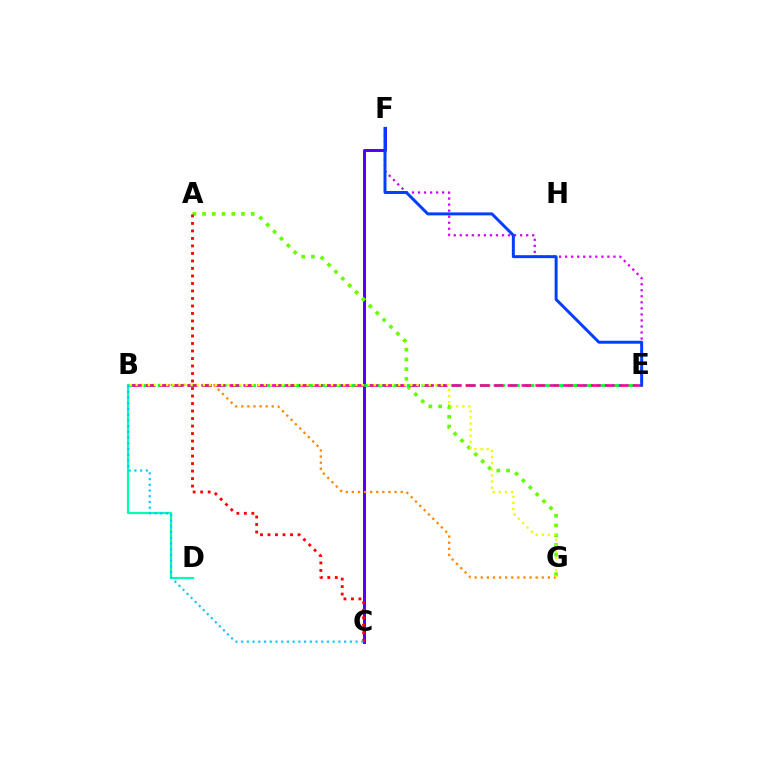{('C', 'F'): [{'color': '#4f00ff', 'line_style': 'solid', 'thickness': 2.13}], ('B', 'G'): [{'color': '#ff8800', 'line_style': 'dotted', 'thickness': 1.66}, {'color': '#eeff00', 'line_style': 'dotted', 'thickness': 1.66}], ('E', 'F'): [{'color': '#d600ff', 'line_style': 'dotted', 'thickness': 1.64}, {'color': '#003fff', 'line_style': 'solid', 'thickness': 2.14}], ('A', 'G'): [{'color': '#66ff00', 'line_style': 'dotted', 'thickness': 2.65}], ('B', 'E'): [{'color': '#00ff27', 'line_style': 'dashed', 'thickness': 1.99}, {'color': '#ff00a0', 'line_style': 'dashed', 'thickness': 1.89}], ('B', 'D'): [{'color': '#00ffaf', 'line_style': 'solid', 'thickness': 1.57}], ('A', 'C'): [{'color': '#ff0000', 'line_style': 'dotted', 'thickness': 2.04}], ('B', 'C'): [{'color': '#00c7ff', 'line_style': 'dotted', 'thickness': 1.55}]}